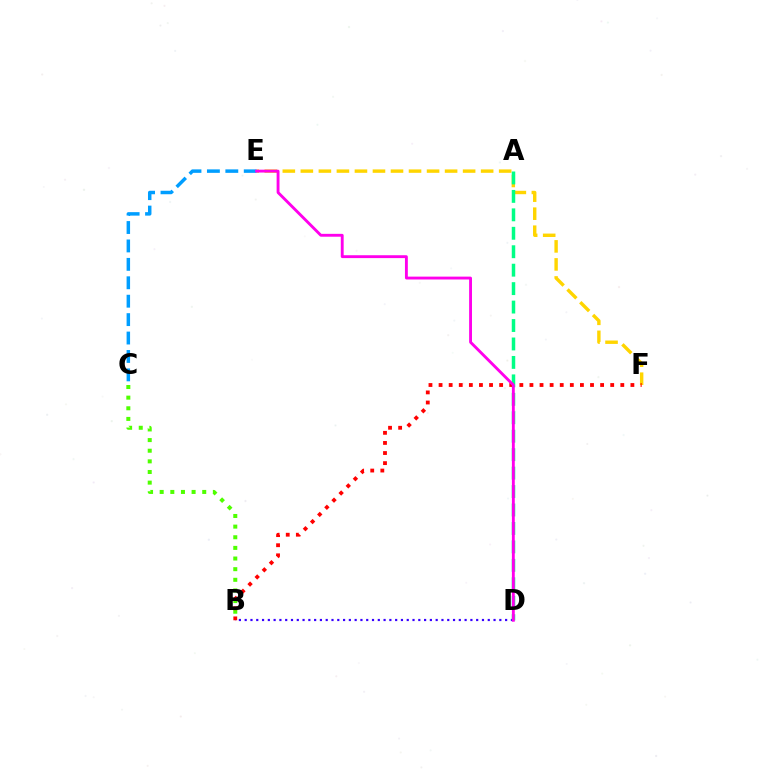{('B', 'C'): [{'color': '#4fff00', 'line_style': 'dotted', 'thickness': 2.89}], ('E', 'F'): [{'color': '#ffd500', 'line_style': 'dashed', 'thickness': 2.45}], ('C', 'E'): [{'color': '#009eff', 'line_style': 'dashed', 'thickness': 2.5}], ('B', 'D'): [{'color': '#3700ff', 'line_style': 'dotted', 'thickness': 1.57}], ('A', 'D'): [{'color': '#00ff86', 'line_style': 'dashed', 'thickness': 2.51}], ('B', 'F'): [{'color': '#ff0000', 'line_style': 'dotted', 'thickness': 2.74}], ('D', 'E'): [{'color': '#ff00ed', 'line_style': 'solid', 'thickness': 2.07}]}